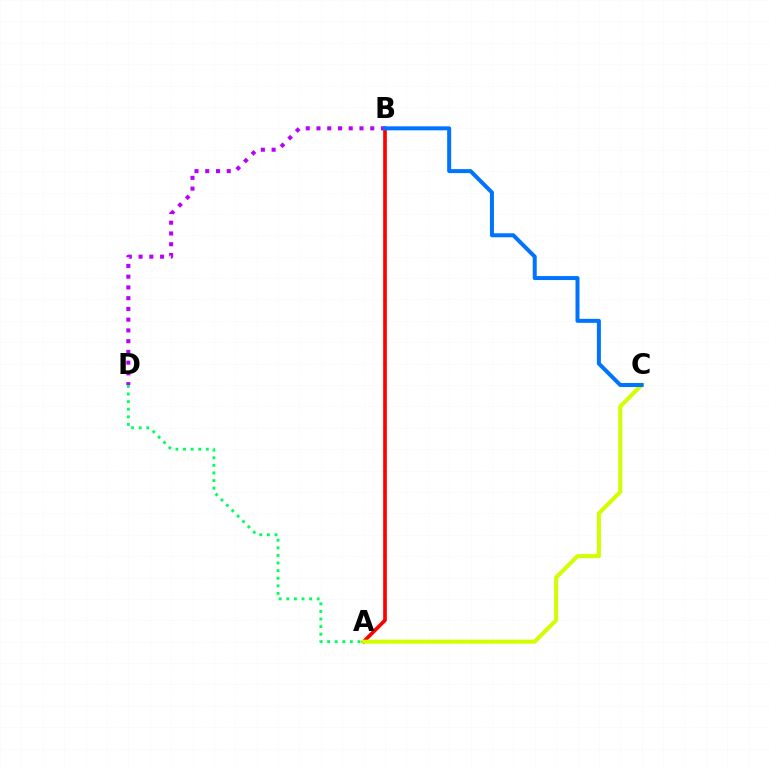{('A', 'D'): [{'color': '#00ff5c', 'line_style': 'dotted', 'thickness': 2.06}], ('A', 'B'): [{'color': '#ff0000', 'line_style': 'solid', 'thickness': 2.64}], ('B', 'D'): [{'color': '#b900ff', 'line_style': 'dotted', 'thickness': 2.92}], ('A', 'C'): [{'color': '#d1ff00', 'line_style': 'solid', 'thickness': 2.9}], ('B', 'C'): [{'color': '#0074ff', 'line_style': 'solid', 'thickness': 2.88}]}